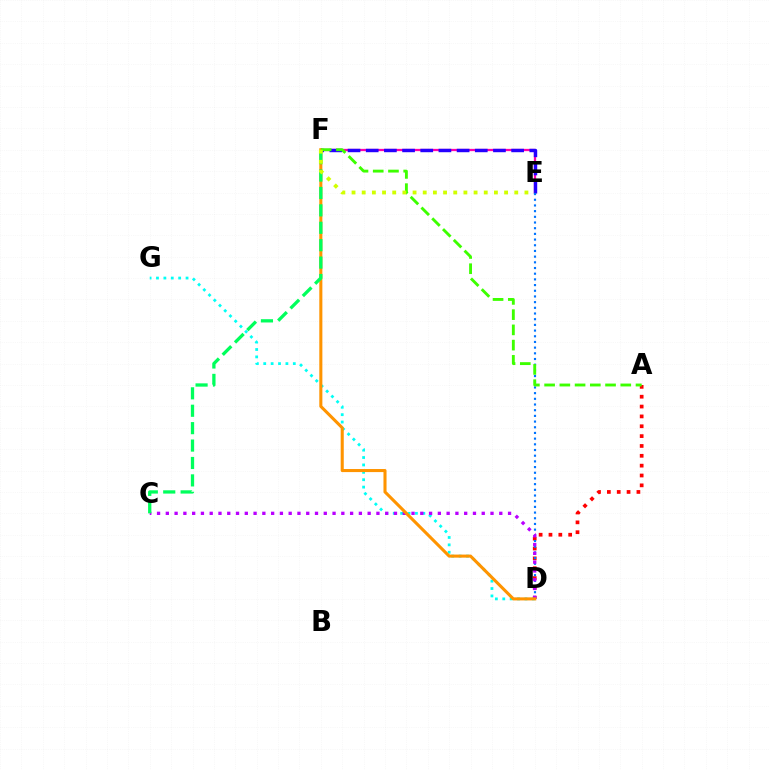{('E', 'F'): [{'color': '#ff00ac', 'line_style': 'solid', 'thickness': 1.63}, {'color': '#2500ff', 'line_style': 'dashed', 'thickness': 2.47}, {'color': '#d1ff00', 'line_style': 'dotted', 'thickness': 2.76}], ('A', 'D'): [{'color': '#ff0000', 'line_style': 'dotted', 'thickness': 2.68}], ('D', 'G'): [{'color': '#00fff6', 'line_style': 'dotted', 'thickness': 2.01}], ('D', 'E'): [{'color': '#0074ff', 'line_style': 'dotted', 'thickness': 1.55}], ('C', 'D'): [{'color': '#b900ff', 'line_style': 'dotted', 'thickness': 2.38}], ('D', 'F'): [{'color': '#ff9400', 'line_style': 'solid', 'thickness': 2.21}], ('C', 'F'): [{'color': '#00ff5c', 'line_style': 'dashed', 'thickness': 2.37}], ('A', 'F'): [{'color': '#3dff00', 'line_style': 'dashed', 'thickness': 2.07}]}